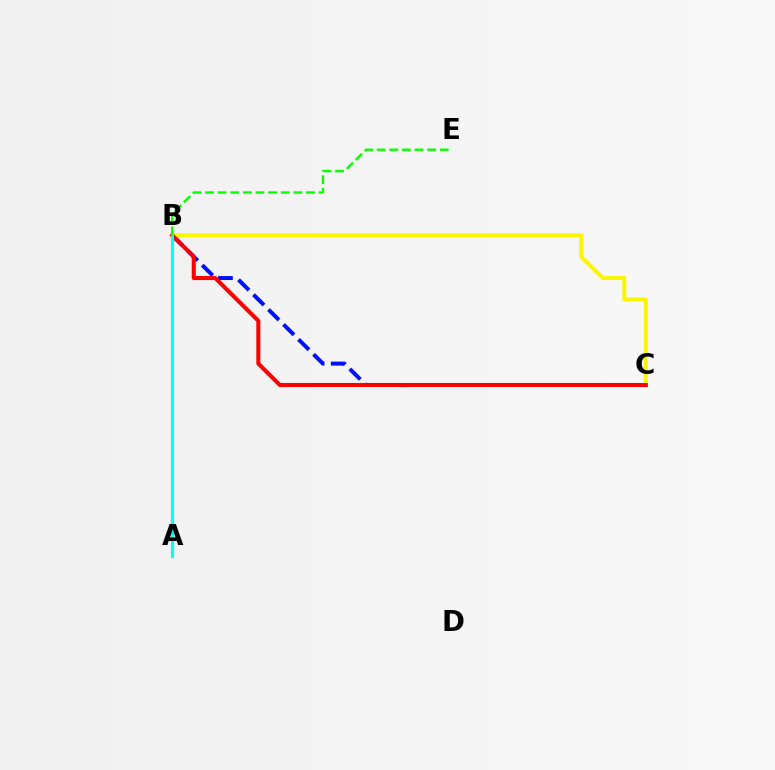{('B', 'C'): [{'color': '#0010ff', 'line_style': 'dashed', 'thickness': 2.87}, {'color': '#fcf500', 'line_style': 'solid', 'thickness': 2.85}, {'color': '#ff0000', 'line_style': 'solid', 'thickness': 2.92}], ('A', 'B'): [{'color': '#ee00ff', 'line_style': 'dotted', 'thickness': 1.9}, {'color': '#00fff6', 'line_style': 'solid', 'thickness': 2.27}], ('B', 'E'): [{'color': '#08ff00', 'line_style': 'dashed', 'thickness': 1.71}]}